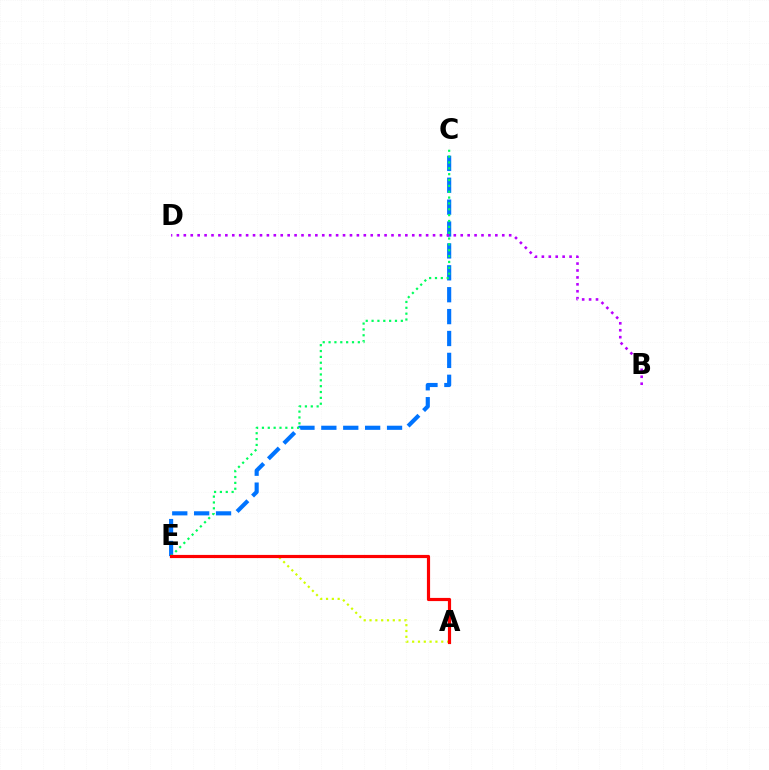{('C', 'E'): [{'color': '#0074ff', 'line_style': 'dashed', 'thickness': 2.97}, {'color': '#00ff5c', 'line_style': 'dotted', 'thickness': 1.59}], ('A', 'E'): [{'color': '#d1ff00', 'line_style': 'dotted', 'thickness': 1.58}, {'color': '#ff0000', 'line_style': 'solid', 'thickness': 2.29}], ('B', 'D'): [{'color': '#b900ff', 'line_style': 'dotted', 'thickness': 1.88}]}